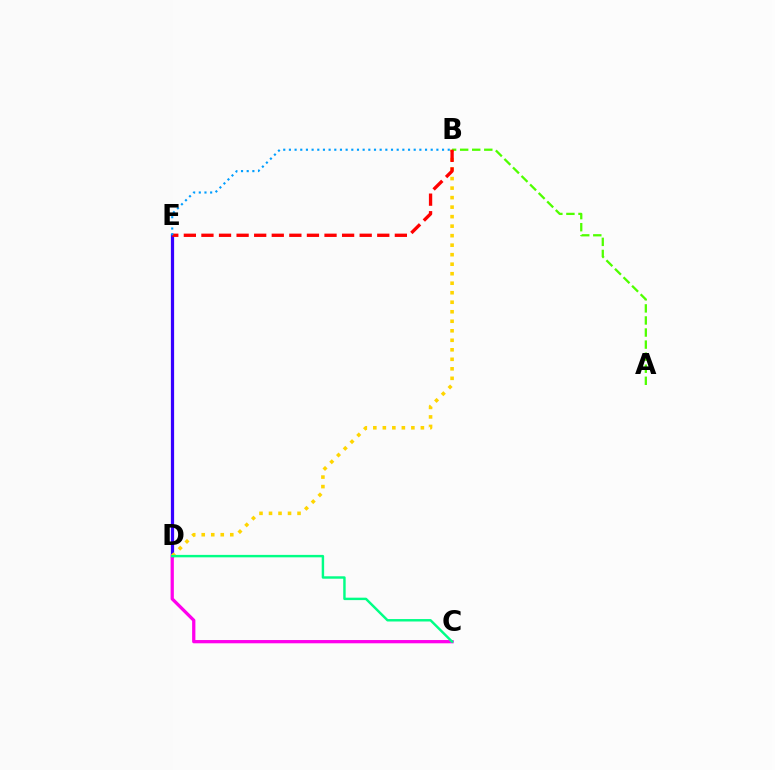{('D', 'E'): [{'color': '#3700ff', 'line_style': 'solid', 'thickness': 2.32}], ('C', 'D'): [{'color': '#ff00ed', 'line_style': 'solid', 'thickness': 2.35}, {'color': '#00ff86', 'line_style': 'solid', 'thickness': 1.75}], ('B', 'D'): [{'color': '#ffd500', 'line_style': 'dotted', 'thickness': 2.58}], ('A', 'B'): [{'color': '#4fff00', 'line_style': 'dashed', 'thickness': 1.64}], ('B', 'E'): [{'color': '#ff0000', 'line_style': 'dashed', 'thickness': 2.39}, {'color': '#009eff', 'line_style': 'dotted', 'thickness': 1.54}]}